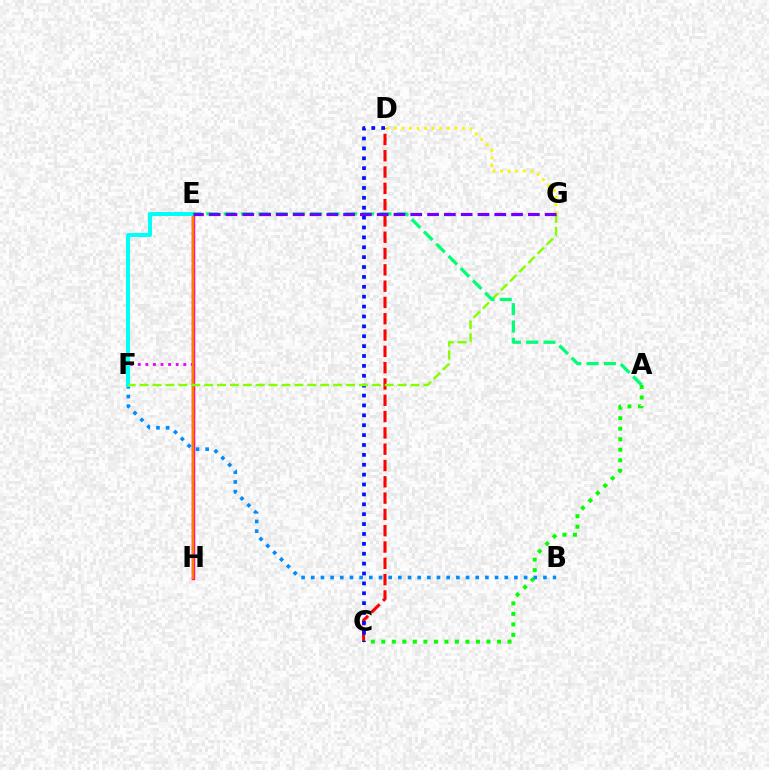{('D', 'G'): [{'color': '#fcf500', 'line_style': 'dotted', 'thickness': 2.06}], ('A', 'C'): [{'color': '#08ff00', 'line_style': 'dotted', 'thickness': 2.86}], ('E', 'H'): [{'color': '#ff0094', 'line_style': 'solid', 'thickness': 2.5}, {'color': '#ff7c00', 'line_style': 'solid', 'thickness': 1.78}], ('E', 'F'): [{'color': '#ee00ff', 'line_style': 'dotted', 'thickness': 2.06}, {'color': '#00fff6', 'line_style': 'solid', 'thickness': 2.9}], ('B', 'F'): [{'color': '#008cff', 'line_style': 'dotted', 'thickness': 2.63}], ('C', 'D'): [{'color': '#ff0000', 'line_style': 'dashed', 'thickness': 2.21}, {'color': '#0010ff', 'line_style': 'dotted', 'thickness': 2.69}], ('F', 'G'): [{'color': '#84ff00', 'line_style': 'dashed', 'thickness': 1.75}], ('A', 'E'): [{'color': '#00ff74', 'line_style': 'dashed', 'thickness': 2.35}], ('E', 'G'): [{'color': '#7200ff', 'line_style': 'dashed', 'thickness': 2.28}]}